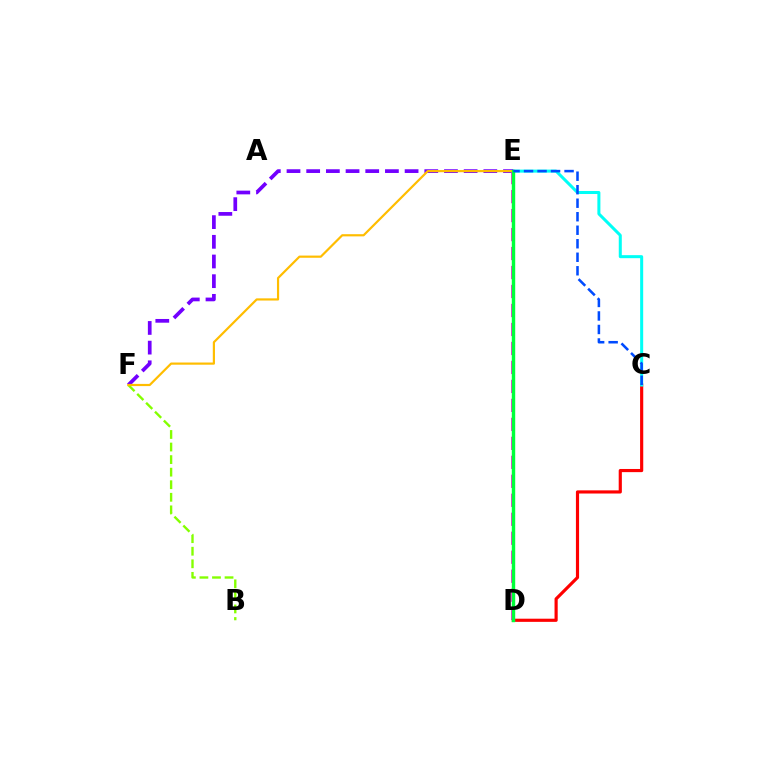{('C', 'D'): [{'color': '#ff0000', 'line_style': 'solid', 'thickness': 2.28}], ('C', 'E'): [{'color': '#00fff6', 'line_style': 'solid', 'thickness': 2.18}, {'color': '#004bff', 'line_style': 'dashed', 'thickness': 1.84}], ('E', 'F'): [{'color': '#7200ff', 'line_style': 'dashed', 'thickness': 2.67}, {'color': '#ffbd00', 'line_style': 'solid', 'thickness': 1.57}], ('D', 'E'): [{'color': '#ff00cf', 'line_style': 'dashed', 'thickness': 2.58}, {'color': '#00ff39', 'line_style': 'solid', 'thickness': 2.46}], ('B', 'F'): [{'color': '#84ff00', 'line_style': 'dashed', 'thickness': 1.71}]}